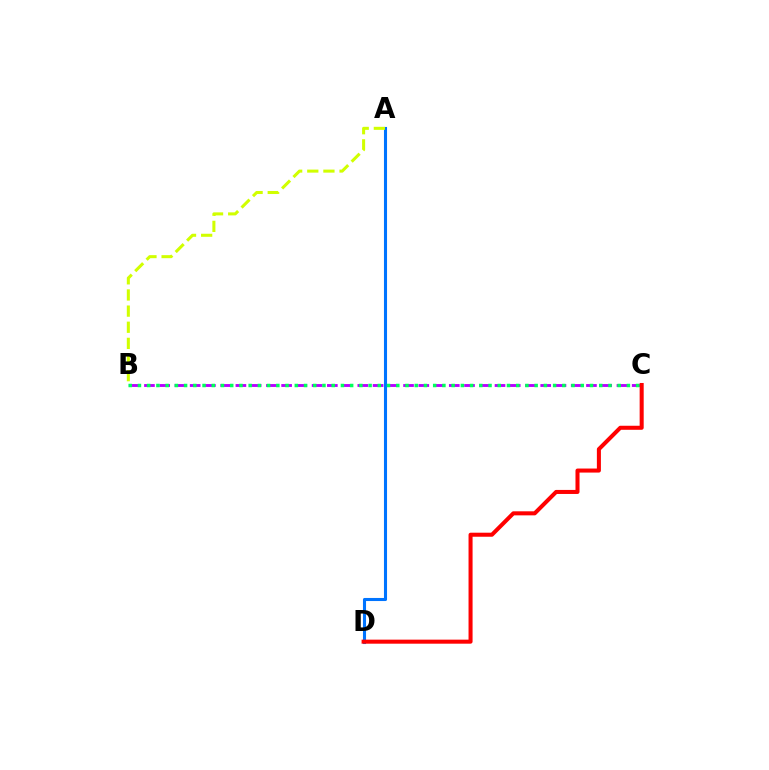{('A', 'D'): [{'color': '#0074ff', 'line_style': 'solid', 'thickness': 2.22}], ('B', 'C'): [{'color': '#b900ff', 'line_style': 'dashed', 'thickness': 2.07}, {'color': '#00ff5c', 'line_style': 'dotted', 'thickness': 2.51}], ('C', 'D'): [{'color': '#ff0000', 'line_style': 'solid', 'thickness': 2.91}], ('A', 'B'): [{'color': '#d1ff00', 'line_style': 'dashed', 'thickness': 2.19}]}